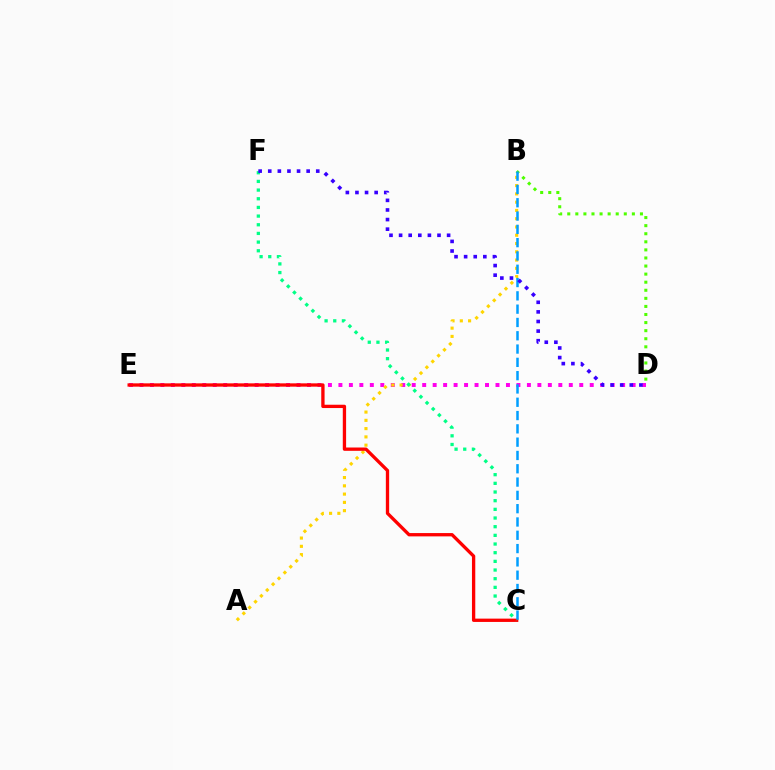{('D', 'E'): [{'color': '#ff00ed', 'line_style': 'dotted', 'thickness': 2.85}], ('A', 'B'): [{'color': '#ffd500', 'line_style': 'dotted', 'thickness': 2.25}], ('B', 'D'): [{'color': '#4fff00', 'line_style': 'dotted', 'thickness': 2.19}], ('C', 'E'): [{'color': '#ff0000', 'line_style': 'solid', 'thickness': 2.39}], ('B', 'C'): [{'color': '#009eff', 'line_style': 'dashed', 'thickness': 1.81}], ('C', 'F'): [{'color': '#00ff86', 'line_style': 'dotted', 'thickness': 2.36}], ('D', 'F'): [{'color': '#3700ff', 'line_style': 'dotted', 'thickness': 2.61}]}